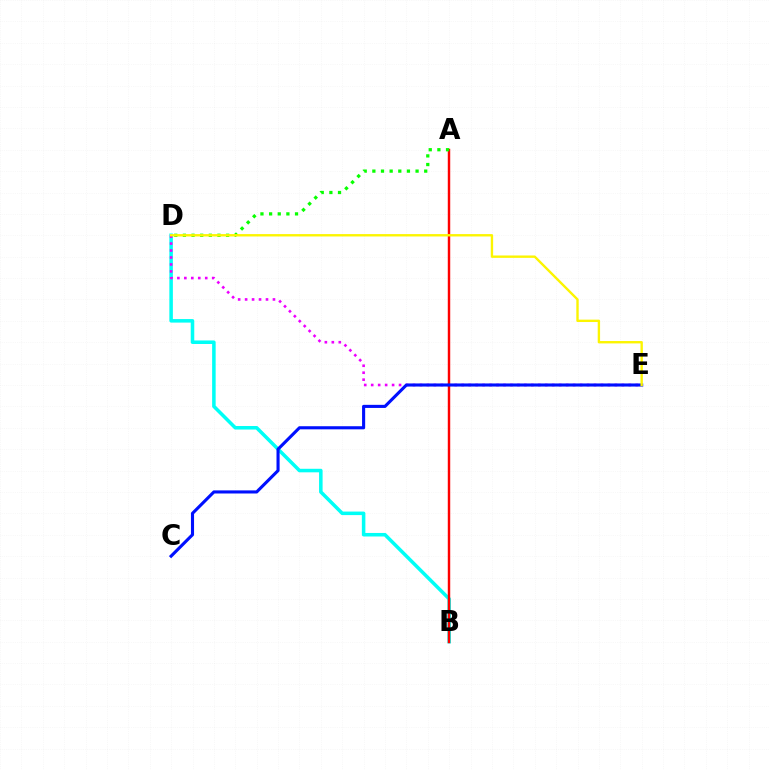{('B', 'D'): [{'color': '#00fff6', 'line_style': 'solid', 'thickness': 2.54}], ('D', 'E'): [{'color': '#ee00ff', 'line_style': 'dotted', 'thickness': 1.89}, {'color': '#fcf500', 'line_style': 'solid', 'thickness': 1.71}], ('A', 'B'): [{'color': '#ff0000', 'line_style': 'solid', 'thickness': 1.76}], ('A', 'D'): [{'color': '#08ff00', 'line_style': 'dotted', 'thickness': 2.35}], ('C', 'E'): [{'color': '#0010ff', 'line_style': 'solid', 'thickness': 2.23}]}